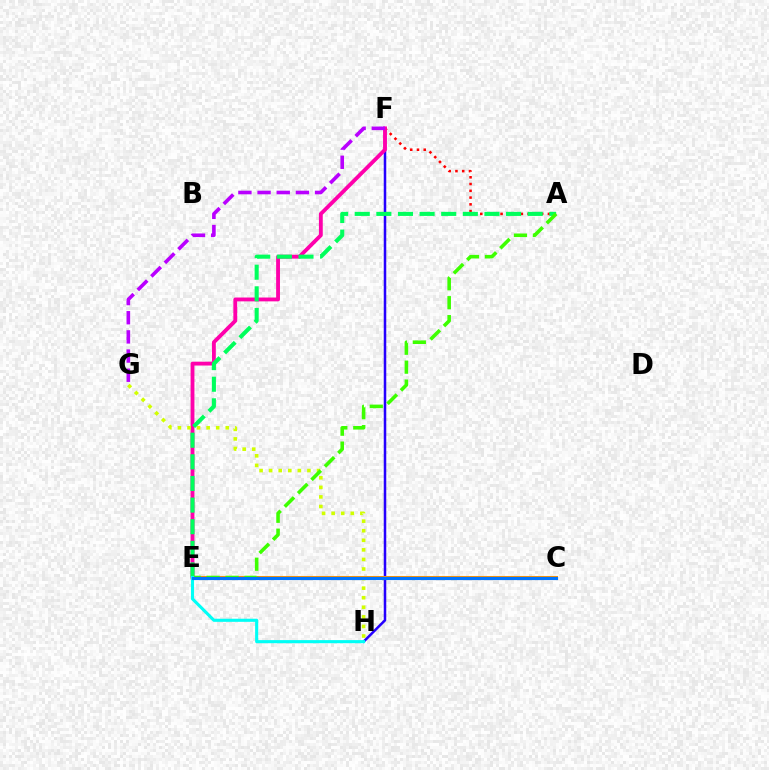{('A', 'F'): [{'color': '#ff0000', 'line_style': 'dotted', 'thickness': 1.84}], ('F', 'H'): [{'color': '#2500ff', 'line_style': 'solid', 'thickness': 1.82}], ('E', 'F'): [{'color': '#ff00ac', 'line_style': 'solid', 'thickness': 2.77}], ('G', 'H'): [{'color': '#d1ff00', 'line_style': 'dotted', 'thickness': 2.6}], ('C', 'E'): [{'color': '#ff9400', 'line_style': 'solid', 'thickness': 2.92}, {'color': '#0074ff', 'line_style': 'solid', 'thickness': 2.28}], ('A', 'E'): [{'color': '#00ff5c', 'line_style': 'dashed', 'thickness': 2.94}, {'color': '#3dff00', 'line_style': 'dashed', 'thickness': 2.57}], ('E', 'H'): [{'color': '#00fff6', 'line_style': 'solid', 'thickness': 2.23}], ('F', 'G'): [{'color': '#b900ff', 'line_style': 'dashed', 'thickness': 2.6}]}